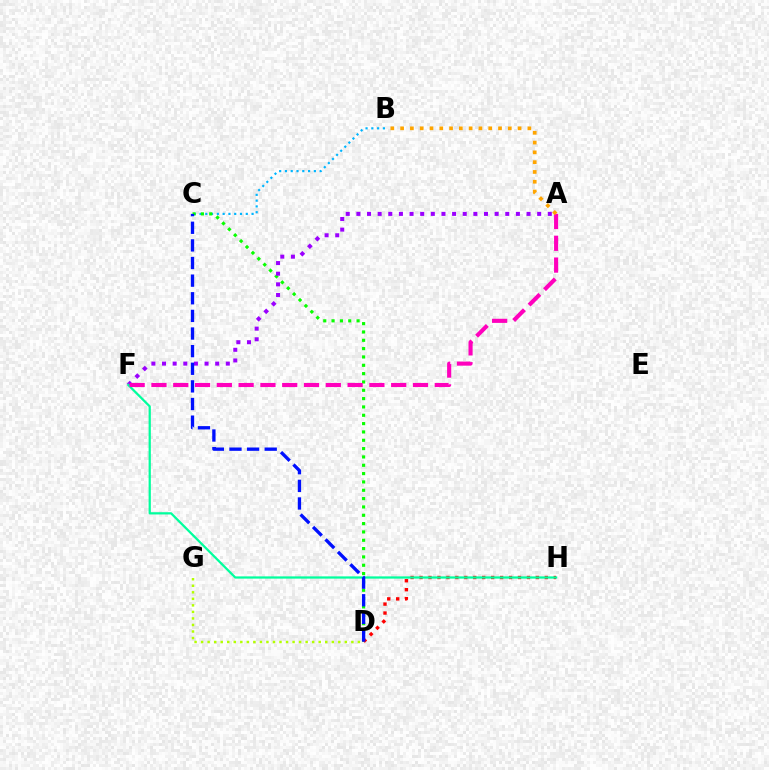{('B', 'C'): [{'color': '#00b5ff', 'line_style': 'dotted', 'thickness': 1.57}], ('C', 'D'): [{'color': '#08ff00', 'line_style': 'dotted', 'thickness': 2.26}, {'color': '#0010ff', 'line_style': 'dashed', 'thickness': 2.39}], ('D', 'H'): [{'color': '#ff0000', 'line_style': 'dotted', 'thickness': 2.43}], ('A', 'F'): [{'color': '#9b00ff', 'line_style': 'dotted', 'thickness': 2.89}, {'color': '#ff00bd', 'line_style': 'dashed', 'thickness': 2.96}], ('F', 'H'): [{'color': '#00ff9d', 'line_style': 'solid', 'thickness': 1.61}], ('A', 'B'): [{'color': '#ffa500', 'line_style': 'dotted', 'thickness': 2.66}], ('D', 'G'): [{'color': '#b3ff00', 'line_style': 'dotted', 'thickness': 1.78}]}